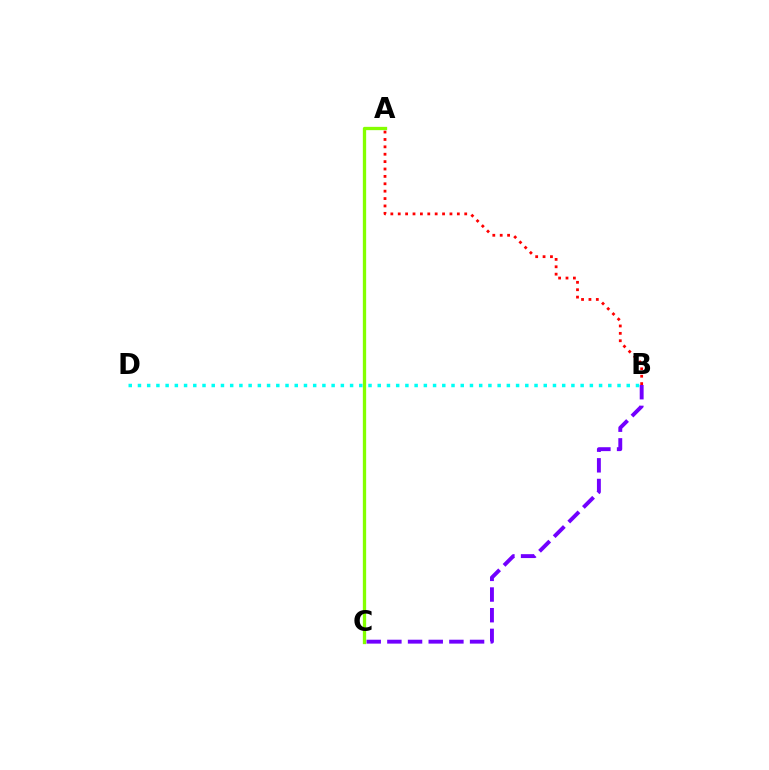{('B', 'C'): [{'color': '#7200ff', 'line_style': 'dashed', 'thickness': 2.81}], ('A', 'C'): [{'color': '#84ff00', 'line_style': 'solid', 'thickness': 2.38}], ('B', 'D'): [{'color': '#00fff6', 'line_style': 'dotted', 'thickness': 2.51}], ('A', 'B'): [{'color': '#ff0000', 'line_style': 'dotted', 'thickness': 2.01}]}